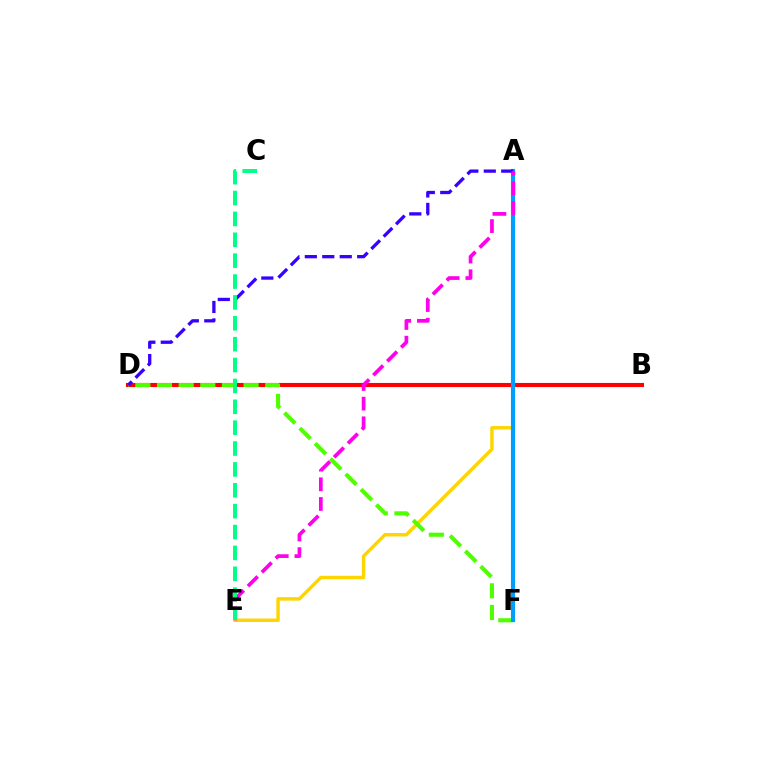{('B', 'D'): [{'color': '#ff0000', 'line_style': 'solid', 'thickness': 2.96}], ('A', 'E'): [{'color': '#ffd500', 'line_style': 'solid', 'thickness': 2.47}, {'color': '#ff00ed', 'line_style': 'dashed', 'thickness': 2.67}], ('D', 'F'): [{'color': '#4fff00', 'line_style': 'dashed', 'thickness': 2.94}], ('A', 'F'): [{'color': '#009eff', 'line_style': 'solid', 'thickness': 2.98}], ('A', 'D'): [{'color': '#3700ff', 'line_style': 'dashed', 'thickness': 2.37}], ('C', 'E'): [{'color': '#00ff86', 'line_style': 'dashed', 'thickness': 2.84}]}